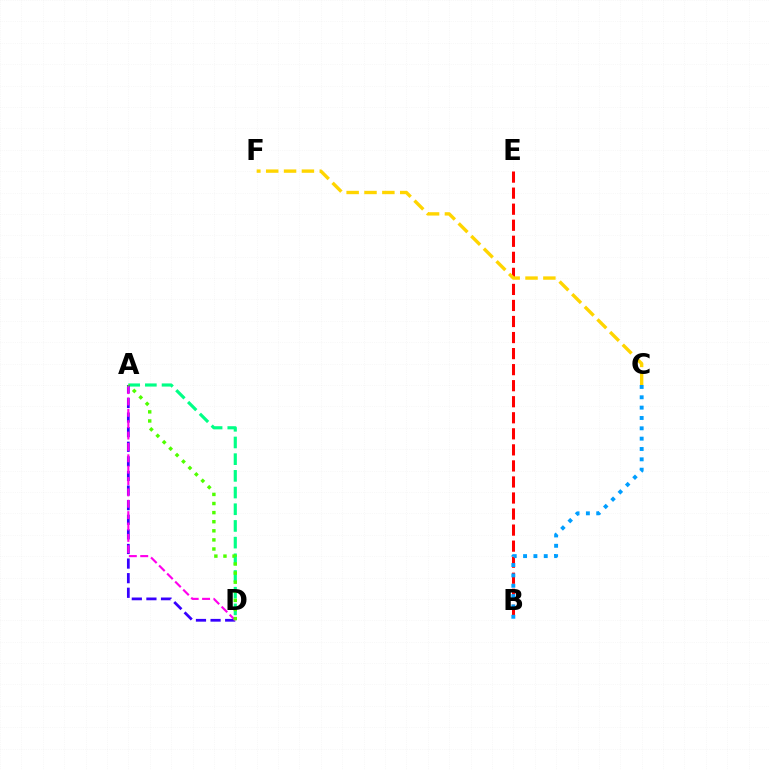{('A', 'D'): [{'color': '#00ff86', 'line_style': 'dashed', 'thickness': 2.27}, {'color': '#3700ff', 'line_style': 'dashed', 'thickness': 1.98}, {'color': '#ff00ed', 'line_style': 'dashed', 'thickness': 1.54}, {'color': '#4fff00', 'line_style': 'dotted', 'thickness': 2.47}], ('B', 'E'): [{'color': '#ff0000', 'line_style': 'dashed', 'thickness': 2.18}], ('B', 'C'): [{'color': '#009eff', 'line_style': 'dotted', 'thickness': 2.81}], ('C', 'F'): [{'color': '#ffd500', 'line_style': 'dashed', 'thickness': 2.43}]}